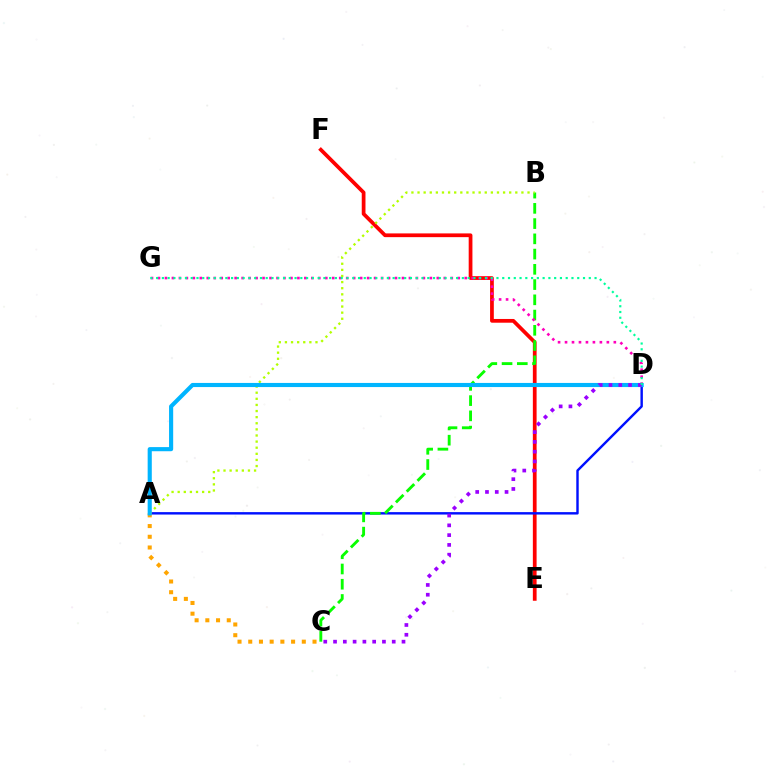{('E', 'F'): [{'color': '#ff0000', 'line_style': 'solid', 'thickness': 2.69}], ('A', 'D'): [{'color': '#0010ff', 'line_style': 'solid', 'thickness': 1.75}, {'color': '#00b5ff', 'line_style': 'solid', 'thickness': 2.97}], ('B', 'C'): [{'color': '#08ff00', 'line_style': 'dashed', 'thickness': 2.07}], ('D', 'G'): [{'color': '#ff00bd', 'line_style': 'dotted', 'thickness': 1.89}, {'color': '#00ff9d', 'line_style': 'dotted', 'thickness': 1.57}], ('A', 'B'): [{'color': '#b3ff00', 'line_style': 'dotted', 'thickness': 1.66}], ('A', 'C'): [{'color': '#ffa500', 'line_style': 'dotted', 'thickness': 2.91}], ('C', 'D'): [{'color': '#9b00ff', 'line_style': 'dotted', 'thickness': 2.66}]}